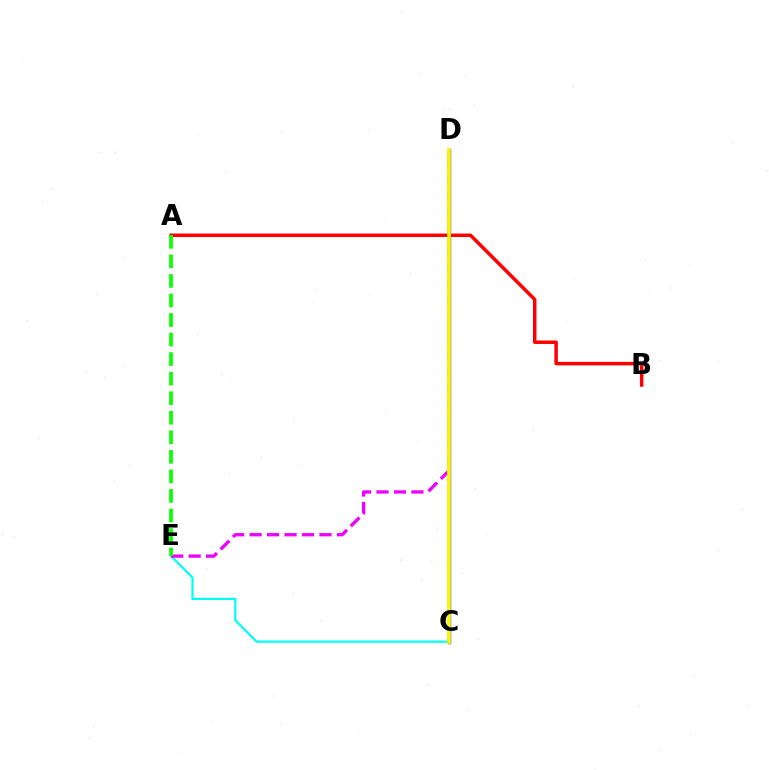{('C', 'E'): [{'color': '#00fff6', 'line_style': 'solid', 'thickness': 1.6}], ('C', 'D'): [{'color': '#0010ff', 'line_style': 'solid', 'thickness': 2.42}, {'color': '#fcf500', 'line_style': 'solid', 'thickness': 2.67}], ('A', 'B'): [{'color': '#ff0000', 'line_style': 'solid', 'thickness': 2.5}], ('D', 'E'): [{'color': '#ee00ff', 'line_style': 'dashed', 'thickness': 2.37}], ('A', 'E'): [{'color': '#08ff00', 'line_style': 'dashed', 'thickness': 2.66}]}